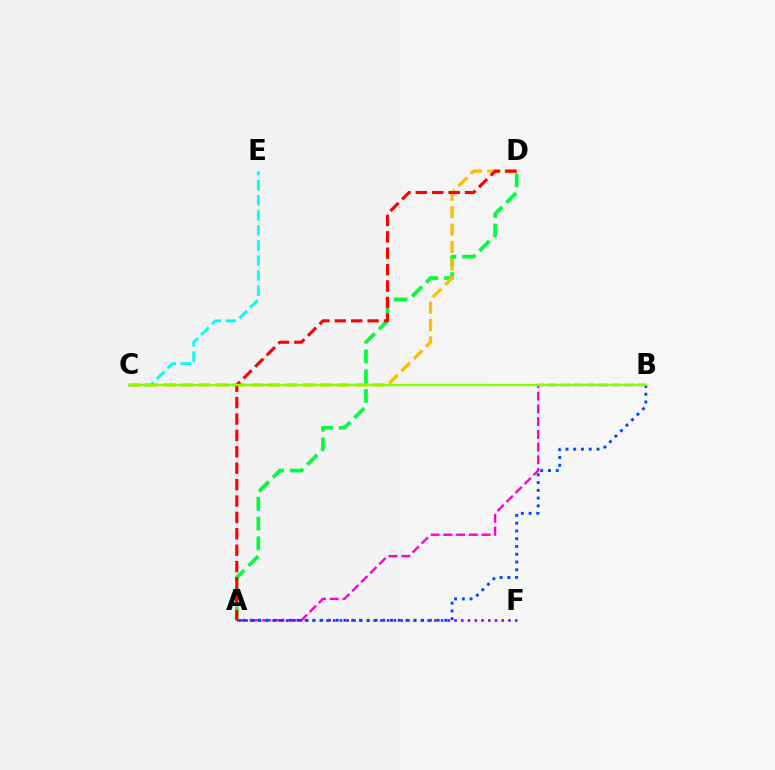{('A', 'B'): [{'color': '#ff00cf', 'line_style': 'dashed', 'thickness': 1.73}, {'color': '#004bff', 'line_style': 'dotted', 'thickness': 2.11}], ('C', 'E'): [{'color': '#00fff6', 'line_style': 'dashed', 'thickness': 2.04}], ('A', 'D'): [{'color': '#00ff39', 'line_style': 'dashed', 'thickness': 2.68}, {'color': '#ff0000', 'line_style': 'dashed', 'thickness': 2.23}], ('C', 'D'): [{'color': '#ffbd00', 'line_style': 'dashed', 'thickness': 2.36}], ('A', 'F'): [{'color': '#7200ff', 'line_style': 'dotted', 'thickness': 1.83}], ('B', 'C'): [{'color': '#84ff00', 'line_style': 'solid', 'thickness': 1.7}]}